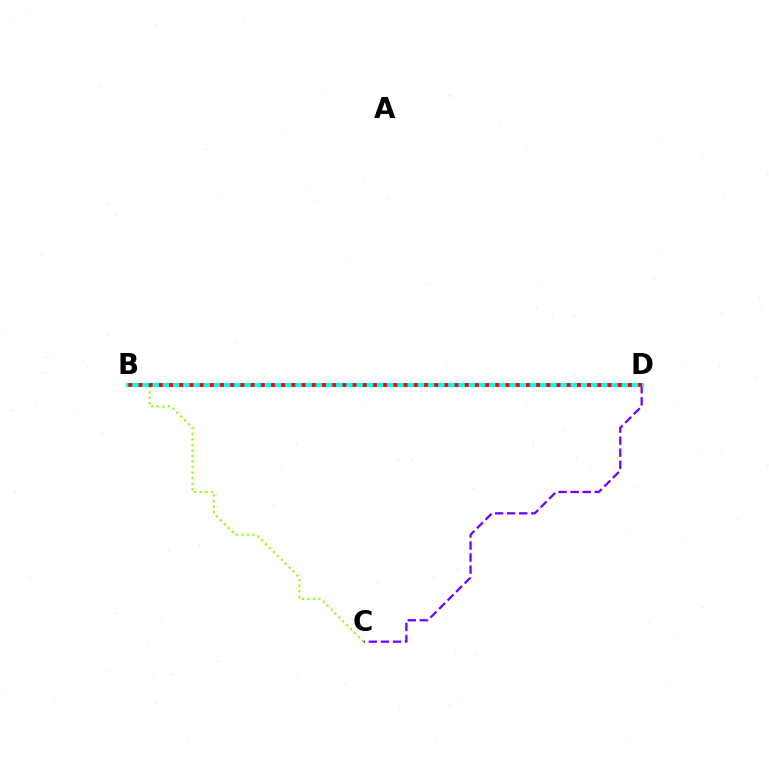{('C', 'D'): [{'color': '#7200ff', 'line_style': 'dashed', 'thickness': 1.64}], ('B', 'C'): [{'color': '#84ff00', 'line_style': 'dotted', 'thickness': 1.5}], ('B', 'D'): [{'color': '#00fff6', 'line_style': 'solid', 'thickness': 2.96}, {'color': '#ff0000', 'line_style': 'dotted', 'thickness': 2.77}]}